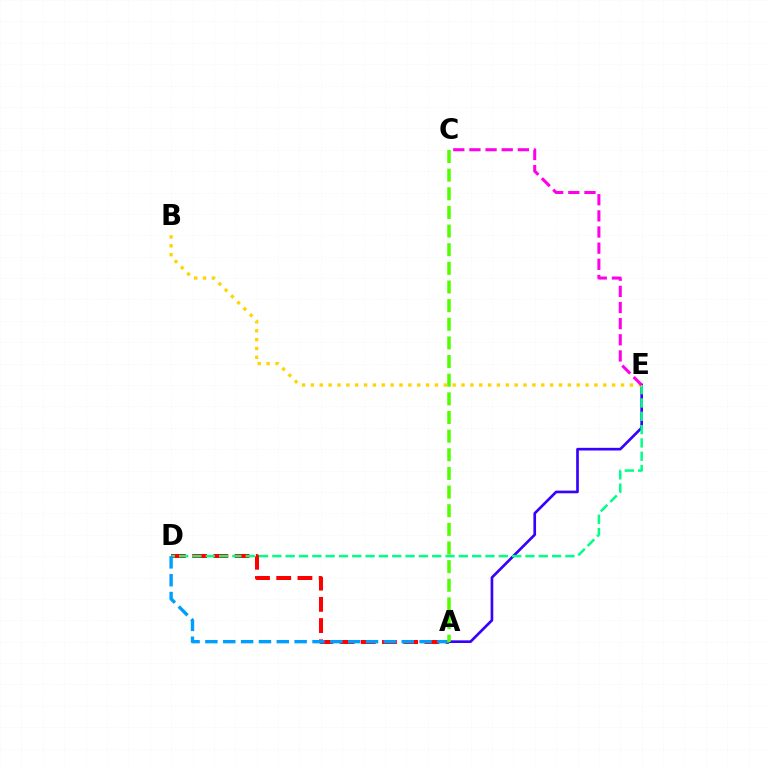{('A', 'E'): [{'color': '#3700ff', 'line_style': 'solid', 'thickness': 1.92}], ('A', 'D'): [{'color': '#ff0000', 'line_style': 'dashed', 'thickness': 2.88}, {'color': '#009eff', 'line_style': 'dashed', 'thickness': 2.42}], ('D', 'E'): [{'color': '#00ff86', 'line_style': 'dashed', 'thickness': 1.81}], ('B', 'E'): [{'color': '#ffd500', 'line_style': 'dotted', 'thickness': 2.41}], ('A', 'C'): [{'color': '#4fff00', 'line_style': 'dashed', 'thickness': 2.53}], ('C', 'E'): [{'color': '#ff00ed', 'line_style': 'dashed', 'thickness': 2.19}]}